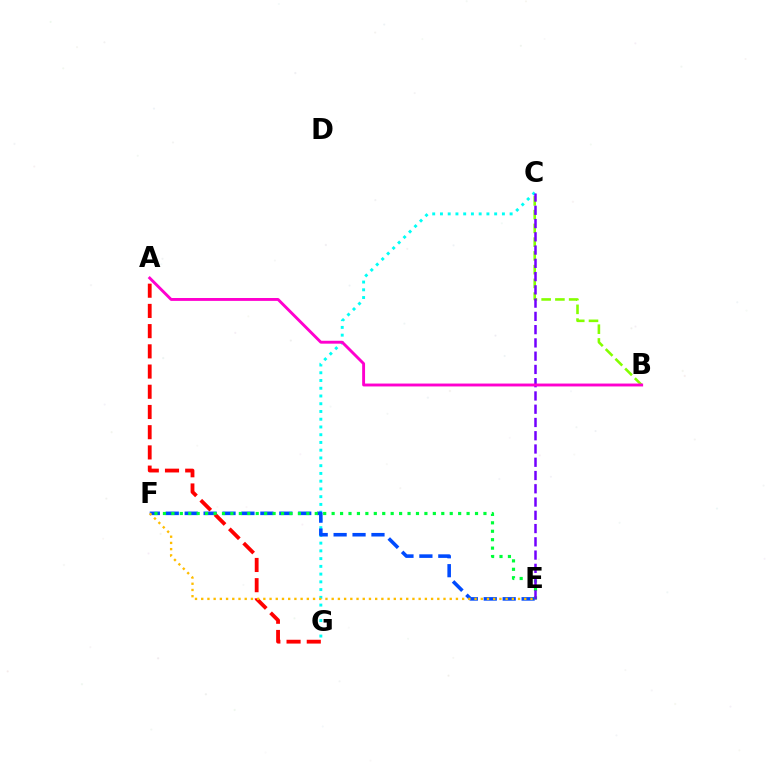{('C', 'G'): [{'color': '#00fff6', 'line_style': 'dotted', 'thickness': 2.1}], ('E', 'F'): [{'color': '#004bff', 'line_style': 'dashed', 'thickness': 2.57}, {'color': '#00ff39', 'line_style': 'dotted', 'thickness': 2.29}, {'color': '#ffbd00', 'line_style': 'dotted', 'thickness': 1.69}], ('B', 'C'): [{'color': '#84ff00', 'line_style': 'dashed', 'thickness': 1.87}], ('A', 'G'): [{'color': '#ff0000', 'line_style': 'dashed', 'thickness': 2.75}], ('C', 'E'): [{'color': '#7200ff', 'line_style': 'dashed', 'thickness': 1.8}], ('A', 'B'): [{'color': '#ff00cf', 'line_style': 'solid', 'thickness': 2.08}]}